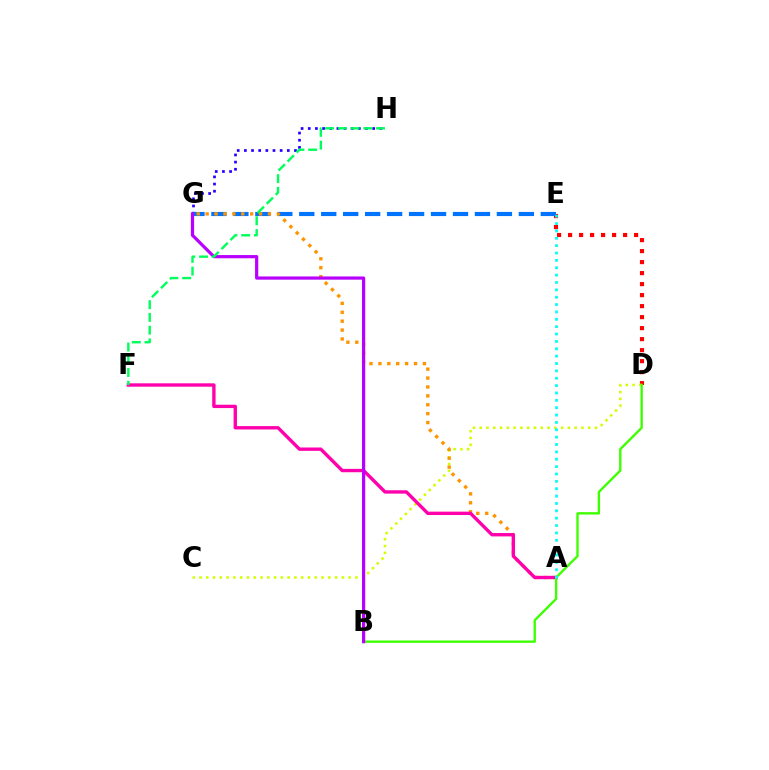{('D', 'E'): [{'color': '#ff0000', 'line_style': 'dotted', 'thickness': 2.99}], ('G', 'H'): [{'color': '#2500ff', 'line_style': 'dotted', 'thickness': 1.94}], ('E', 'G'): [{'color': '#0074ff', 'line_style': 'dashed', 'thickness': 2.98}], ('C', 'D'): [{'color': '#d1ff00', 'line_style': 'dotted', 'thickness': 1.84}], ('A', 'G'): [{'color': '#ff9400', 'line_style': 'dotted', 'thickness': 2.42}], ('A', 'F'): [{'color': '#ff00ac', 'line_style': 'solid', 'thickness': 2.42}], ('B', 'D'): [{'color': '#3dff00', 'line_style': 'solid', 'thickness': 1.7}], ('B', 'G'): [{'color': '#b900ff', 'line_style': 'solid', 'thickness': 2.31}], ('F', 'H'): [{'color': '#00ff5c', 'line_style': 'dashed', 'thickness': 1.73}], ('A', 'E'): [{'color': '#00fff6', 'line_style': 'dotted', 'thickness': 2.0}]}